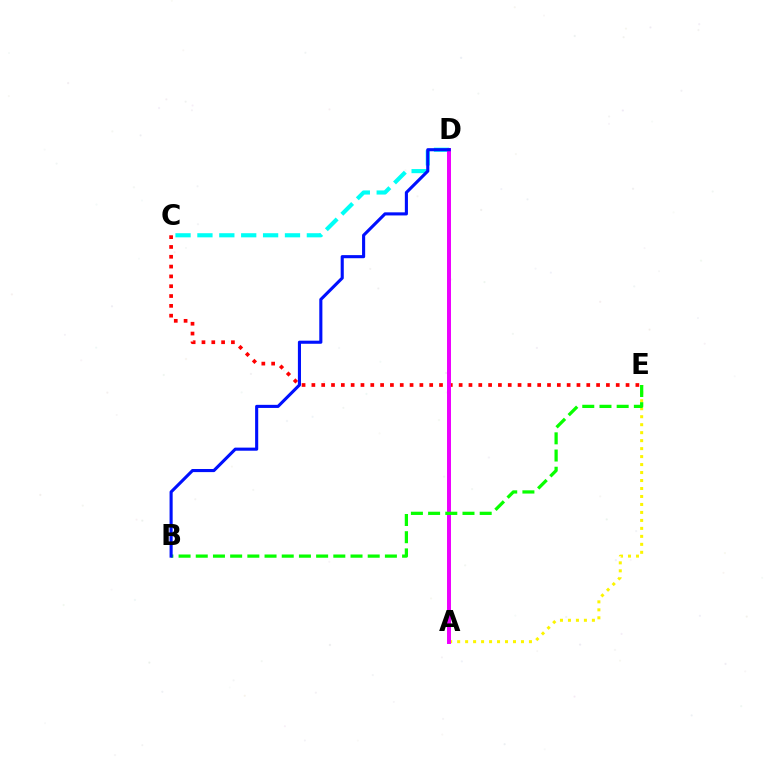{('C', 'E'): [{'color': '#ff0000', 'line_style': 'dotted', 'thickness': 2.67}], ('C', 'D'): [{'color': '#00fff6', 'line_style': 'dashed', 'thickness': 2.97}], ('A', 'E'): [{'color': '#fcf500', 'line_style': 'dotted', 'thickness': 2.17}], ('A', 'D'): [{'color': '#ee00ff', 'line_style': 'solid', 'thickness': 2.86}], ('B', 'E'): [{'color': '#08ff00', 'line_style': 'dashed', 'thickness': 2.34}], ('B', 'D'): [{'color': '#0010ff', 'line_style': 'solid', 'thickness': 2.23}]}